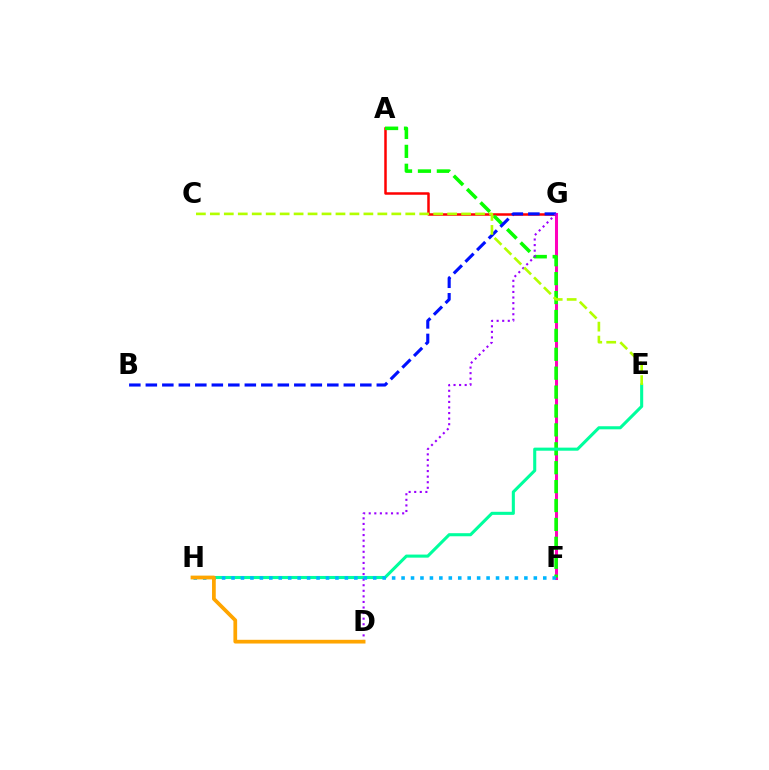{('A', 'G'): [{'color': '#ff0000', 'line_style': 'solid', 'thickness': 1.8}], ('F', 'G'): [{'color': '#ff00bd', 'line_style': 'solid', 'thickness': 2.18}], ('A', 'F'): [{'color': '#08ff00', 'line_style': 'dashed', 'thickness': 2.57}], ('B', 'G'): [{'color': '#0010ff', 'line_style': 'dashed', 'thickness': 2.24}], ('E', 'H'): [{'color': '#00ff9d', 'line_style': 'solid', 'thickness': 2.21}], ('D', 'G'): [{'color': '#9b00ff', 'line_style': 'dotted', 'thickness': 1.51}], ('F', 'H'): [{'color': '#00b5ff', 'line_style': 'dotted', 'thickness': 2.57}], ('D', 'H'): [{'color': '#ffa500', 'line_style': 'solid', 'thickness': 2.68}], ('C', 'E'): [{'color': '#b3ff00', 'line_style': 'dashed', 'thickness': 1.9}]}